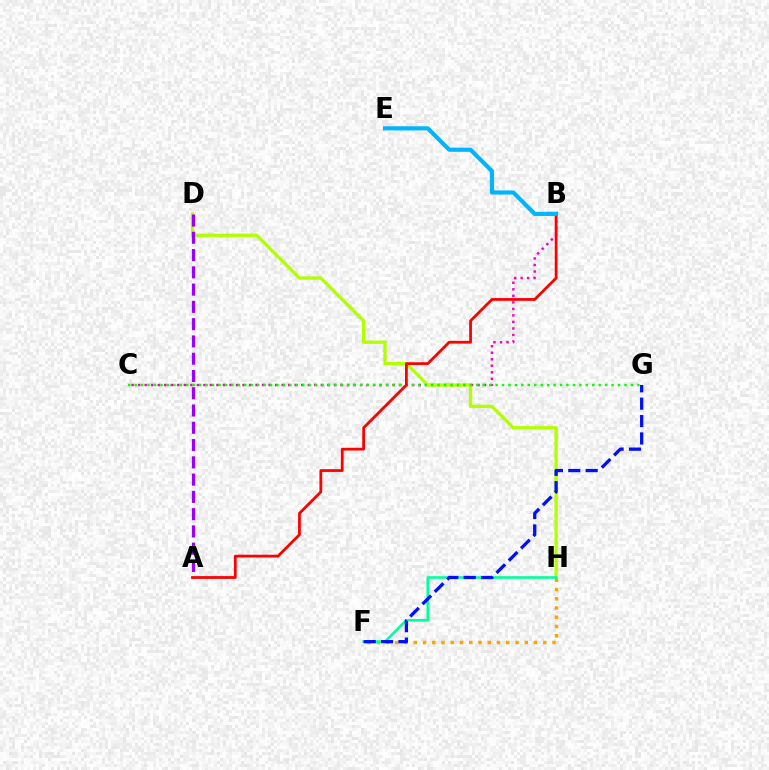{('B', 'C'): [{'color': '#ff00bd', 'line_style': 'dotted', 'thickness': 1.77}], ('D', 'H'): [{'color': '#b3ff00', 'line_style': 'solid', 'thickness': 2.4}], ('A', 'D'): [{'color': '#9b00ff', 'line_style': 'dashed', 'thickness': 2.35}], ('F', 'H'): [{'color': '#ffa500', 'line_style': 'dotted', 'thickness': 2.51}, {'color': '#00ff9d', 'line_style': 'solid', 'thickness': 1.88}], ('F', 'G'): [{'color': '#0010ff', 'line_style': 'dashed', 'thickness': 2.36}], ('C', 'G'): [{'color': '#08ff00', 'line_style': 'dotted', 'thickness': 1.75}], ('A', 'B'): [{'color': '#ff0000', 'line_style': 'solid', 'thickness': 1.99}], ('B', 'E'): [{'color': '#00b5ff', 'line_style': 'solid', 'thickness': 2.99}]}